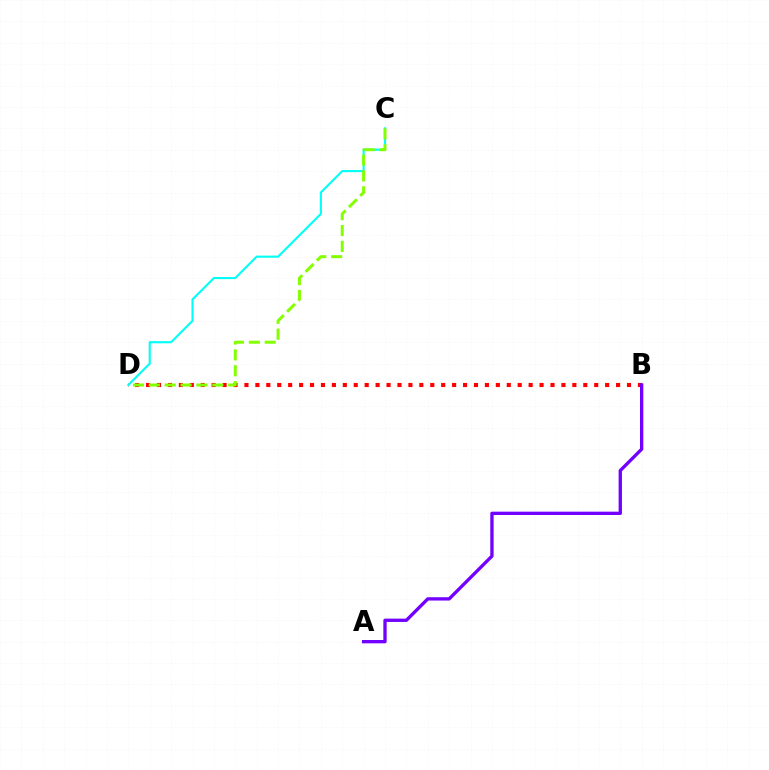{('B', 'D'): [{'color': '#ff0000', 'line_style': 'dotted', 'thickness': 2.97}], ('C', 'D'): [{'color': '#00fff6', 'line_style': 'solid', 'thickness': 1.52}, {'color': '#84ff00', 'line_style': 'dashed', 'thickness': 2.16}], ('A', 'B'): [{'color': '#7200ff', 'line_style': 'solid', 'thickness': 2.39}]}